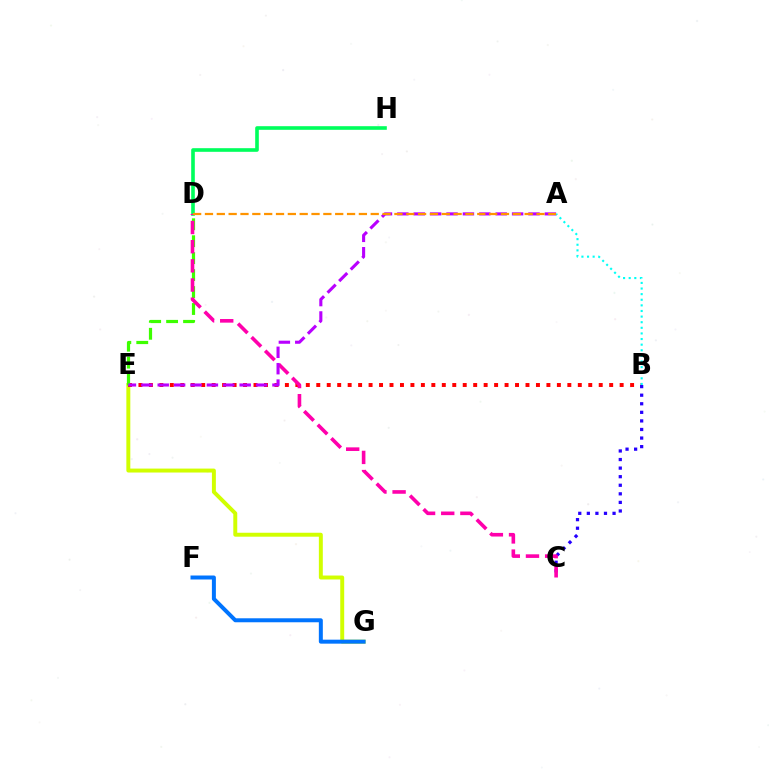{('E', 'G'): [{'color': '#d1ff00', 'line_style': 'solid', 'thickness': 2.84}], ('B', 'E'): [{'color': '#ff0000', 'line_style': 'dotted', 'thickness': 2.84}], ('D', 'H'): [{'color': '#00ff5c', 'line_style': 'solid', 'thickness': 2.61}], ('B', 'C'): [{'color': '#2500ff', 'line_style': 'dotted', 'thickness': 2.33}], ('A', 'B'): [{'color': '#00fff6', 'line_style': 'dotted', 'thickness': 1.52}], ('D', 'E'): [{'color': '#3dff00', 'line_style': 'dashed', 'thickness': 2.3}], ('C', 'D'): [{'color': '#ff00ac', 'line_style': 'dashed', 'thickness': 2.6}], ('F', 'G'): [{'color': '#0074ff', 'line_style': 'solid', 'thickness': 2.87}], ('A', 'E'): [{'color': '#b900ff', 'line_style': 'dashed', 'thickness': 2.23}], ('A', 'D'): [{'color': '#ff9400', 'line_style': 'dashed', 'thickness': 1.61}]}